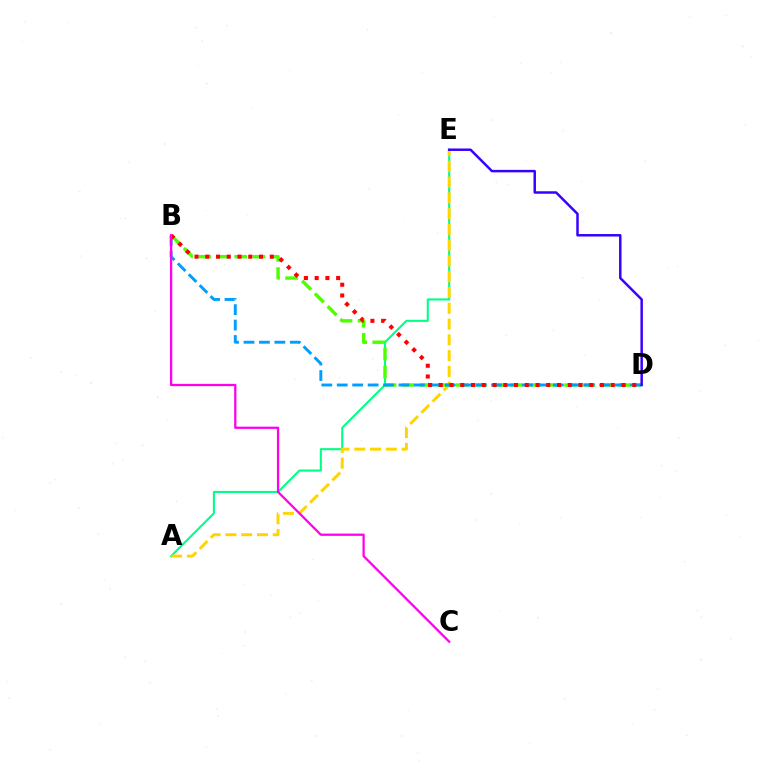{('A', 'E'): [{'color': '#00ff86', 'line_style': 'solid', 'thickness': 1.51}, {'color': '#ffd500', 'line_style': 'dashed', 'thickness': 2.14}], ('B', 'D'): [{'color': '#4fff00', 'line_style': 'dashed', 'thickness': 2.45}, {'color': '#009eff', 'line_style': 'dashed', 'thickness': 2.1}, {'color': '#ff0000', 'line_style': 'dotted', 'thickness': 2.92}], ('D', 'E'): [{'color': '#3700ff', 'line_style': 'solid', 'thickness': 1.78}], ('B', 'C'): [{'color': '#ff00ed', 'line_style': 'solid', 'thickness': 1.63}]}